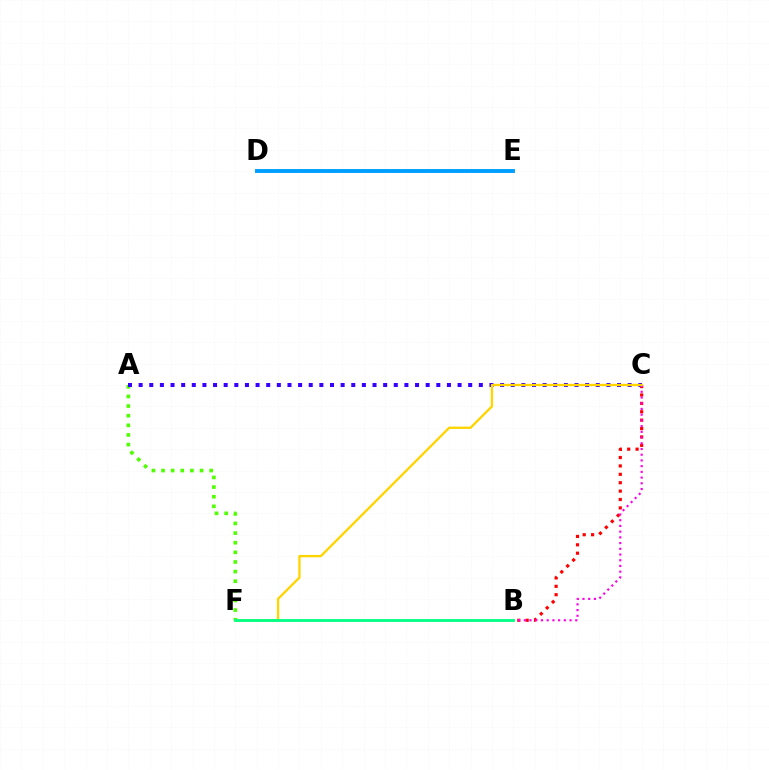{('B', 'C'): [{'color': '#ff0000', 'line_style': 'dotted', 'thickness': 2.28}, {'color': '#ff00ed', 'line_style': 'dotted', 'thickness': 1.55}], ('A', 'F'): [{'color': '#4fff00', 'line_style': 'dotted', 'thickness': 2.62}], ('A', 'C'): [{'color': '#3700ff', 'line_style': 'dotted', 'thickness': 2.89}], ('D', 'E'): [{'color': '#009eff', 'line_style': 'solid', 'thickness': 2.81}], ('C', 'F'): [{'color': '#ffd500', 'line_style': 'solid', 'thickness': 1.68}], ('B', 'F'): [{'color': '#00ff86', 'line_style': 'solid', 'thickness': 2.03}]}